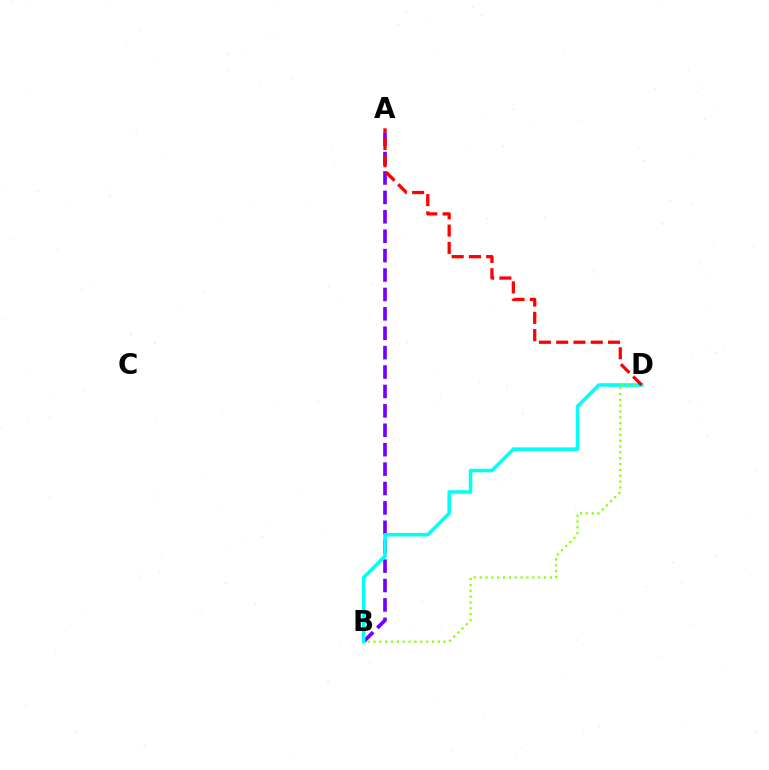{('A', 'B'): [{'color': '#7200ff', 'line_style': 'dashed', 'thickness': 2.64}], ('B', 'D'): [{'color': '#00fff6', 'line_style': 'solid', 'thickness': 2.56}, {'color': '#84ff00', 'line_style': 'dotted', 'thickness': 1.59}], ('A', 'D'): [{'color': '#ff0000', 'line_style': 'dashed', 'thickness': 2.35}]}